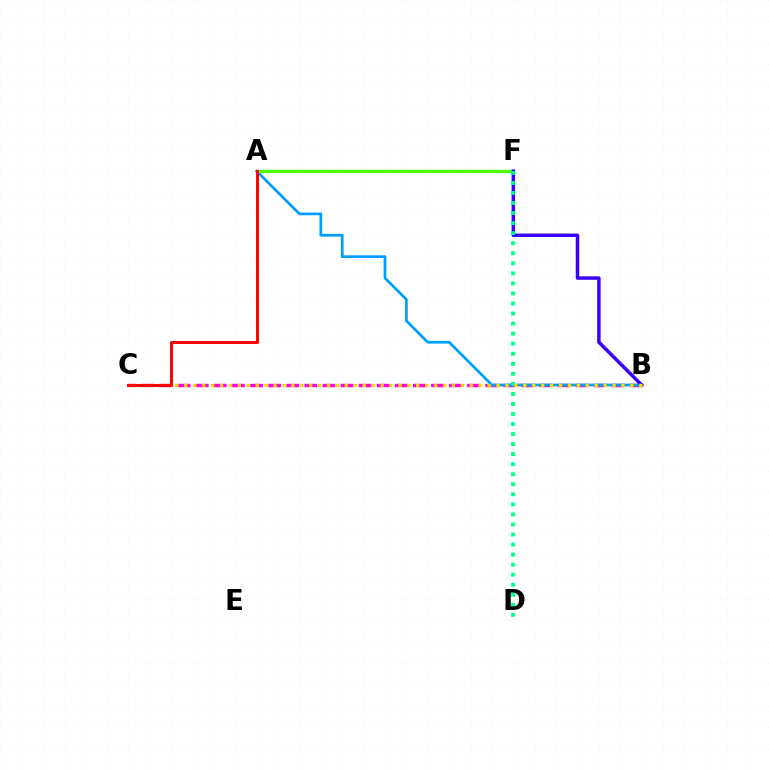{('B', 'C'): [{'color': '#ff00ed', 'line_style': 'dashed', 'thickness': 2.46}, {'color': '#ffd500', 'line_style': 'dotted', 'thickness': 2.42}], ('A', 'B'): [{'color': '#009eff', 'line_style': 'solid', 'thickness': 1.97}], ('A', 'F'): [{'color': '#4fff00', 'line_style': 'solid', 'thickness': 2.45}], ('B', 'F'): [{'color': '#3700ff', 'line_style': 'solid', 'thickness': 2.5}], ('D', 'F'): [{'color': '#00ff86', 'line_style': 'dotted', 'thickness': 2.73}], ('A', 'C'): [{'color': '#ff0000', 'line_style': 'solid', 'thickness': 2.12}]}